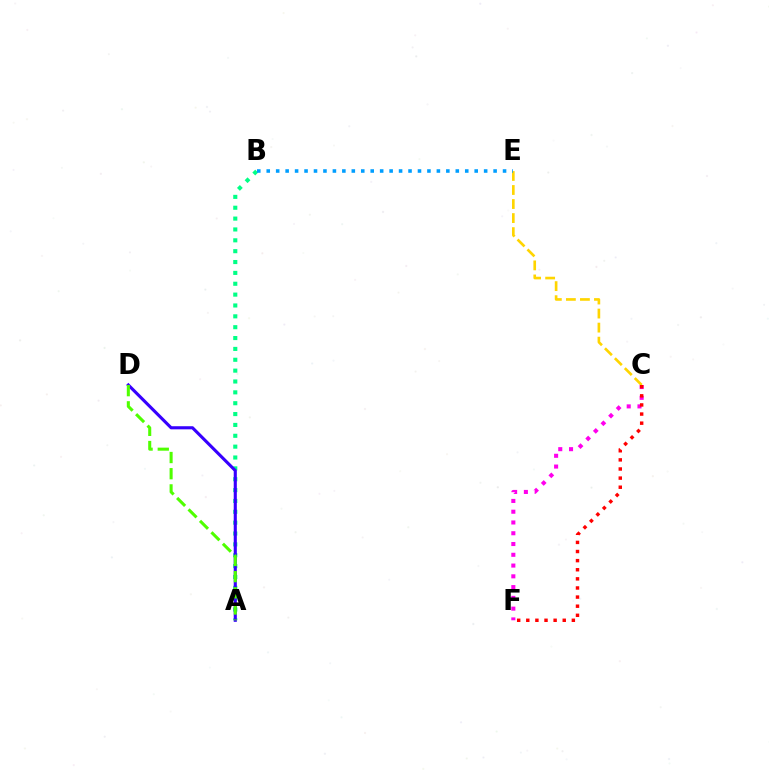{('C', 'E'): [{'color': '#ffd500', 'line_style': 'dashed', 'thickness': 1.91}], ('A', 'B'): [{'color': '#00ff86', 'line_style': 'dotted', 'thickness': 2.95}], ('C', 'F'): [{'color': '#ff00ed', 'line_style': 'dotted', 'thickness': 2.93}, {'color': '#ff0000', 'line_style': 'dotted', 'thickness': 2.48}], ('B', 'E'): [{'color': '#009eff', 'line_style': 'dotted', 'thickness': 2.57}], ('A', 'D'): [{'color': '#3700ff', 'line_style': 'solid', 'thickness': 2.24}, {'color': '#4fff00', 'line_style': 'dashed', 'thickness': 2.2}]}